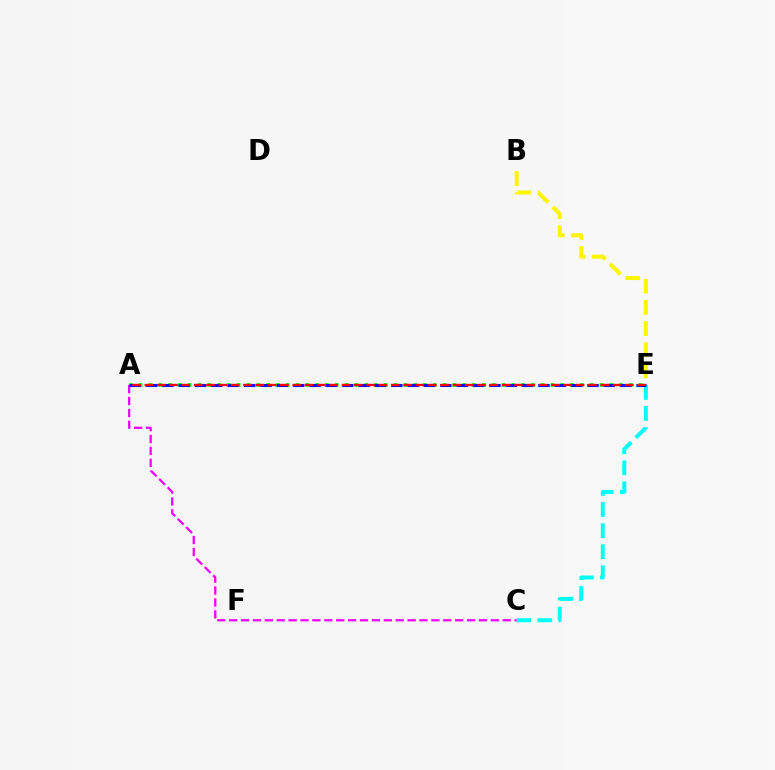{('A', 'E'): [{'color': '#08ff00', 'line_style': 'dotted', 'thickness': 2.66}, {'color': '#0010ff', 'line_style': 'dashed', 'thickness': 2.22}, {'color': '#ff0000', 'line_style': 'dashed', 'thickness': 1.67}], ('C', 'E'): [{'color': '#00fff6', 'line_style': 'dashed', 'thickness': 2.87}], ('B', 'E'): [{'color': '#fcf500', 'line_style': 'dashed', 'thickness': 2.88}], ('A', 'C'): [{'color': '#ee00ff', 'line_style': 'dashed', 'thickness': 1.62}]}